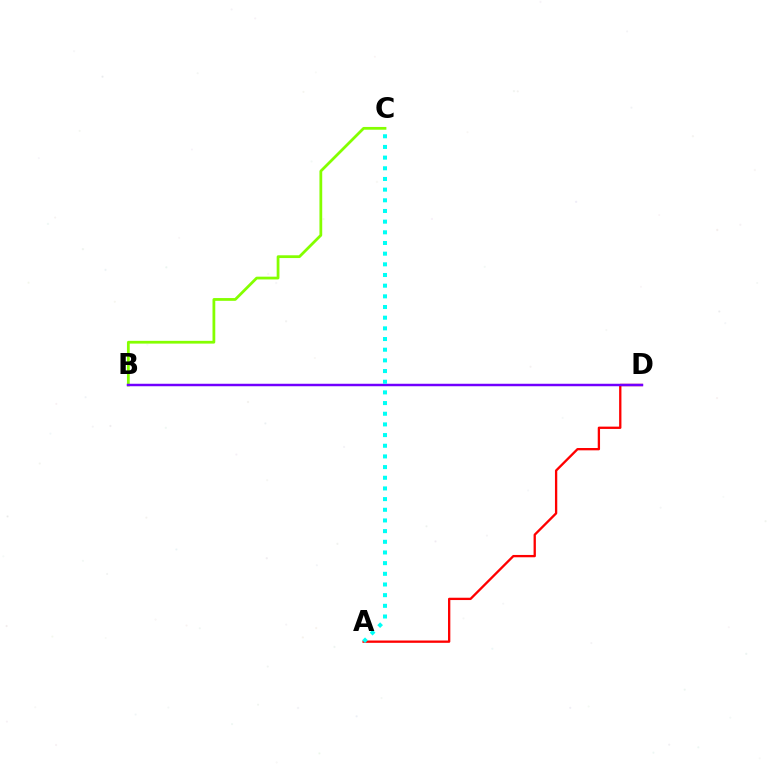{('B', 'C'): [{'color': '#84ff00', 'line_style': 'solid', 'thickness': 1.99}], ('A', 'D'): [{'color': '#ff0000', 'line_style': 'solid', 'thickness': 1.67}], ('B', 'D'): [{'color': '#7200ff', 'line_style': 'solid', 'thickness': 1.78}], ('A', 'C'): [{'color': '#00fff6', 'line_style': 'dotted', 'thickness': 2.9}]}